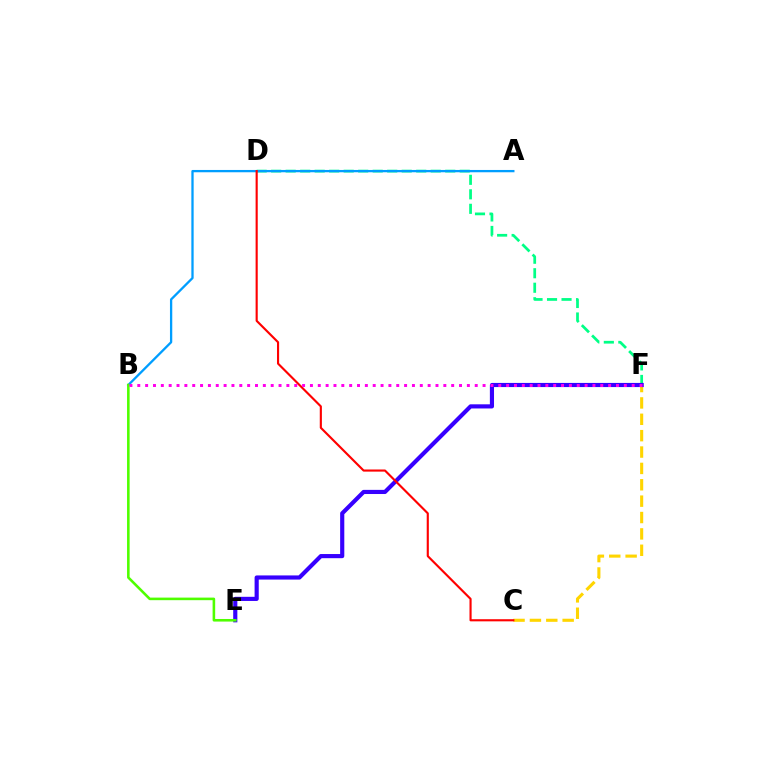{('C', 'F'): [{'color': '#ffd500', 'line_style': 'dashed', 'thickness': 2.22}], ('D', 'F'): [{'color': '#00ff86', 'line_style': 'dashed', 'thickness': 1.97}], ('E', 'F'): [{'color': '#3700ff', 'line_style': 'solid', 'thickness': 2.99}], ('A', 'B'): [{'color': '#009eff', 'line_style': 'solid', 'thickness': 1.65}], ('C', 'D'): [{'color': '#ff0000', 'line_style': 'solid', 'thickness': 1.54}], ('B', 'E'): [{'color': '#4fff00', 'line_style': 'solid', 'thickness': 1.86}], ('B', 'F'): [{'color': '#ff00ed', 'line_style': 'dotted', 'thickness': 2.13}]}